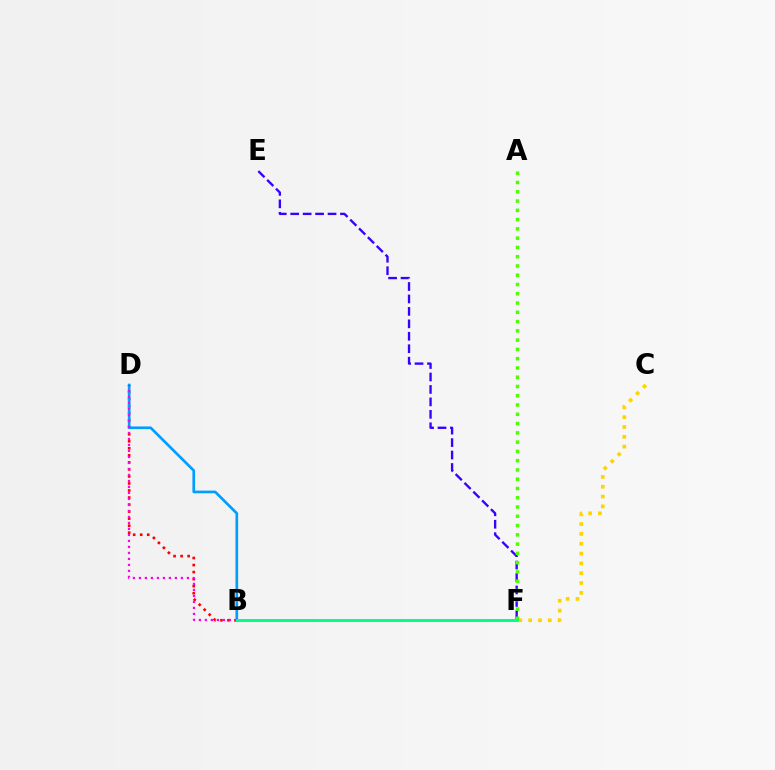{('E', 'F'): [{'color': '#3700ff', 'line_style': 'dashed', 'thickness': 1.69}], ('B', 'D'): [{'color': '#ff0000', 'line_style': 'dotted', 'thickness': 1.91}, {'color': '#009eff', 'line_style': 'solid', 'thickness': 1.93}, {'color': '#ff00ed', 'line_style': 'dotted', 'thickness': 1.63}], ('C', 'F'): [{'color': '#ffd500', 'line_style': 'dotted', 'thickness': 2.67}], ('A', 'F'): [{'color': '#4fff00', 'line_style': 'dotted', 'thickness': 2.52}], ('B', 'F'): [{'color': '#00ff86', 'line_style': 'solid', 'thickness': 2.12}]}